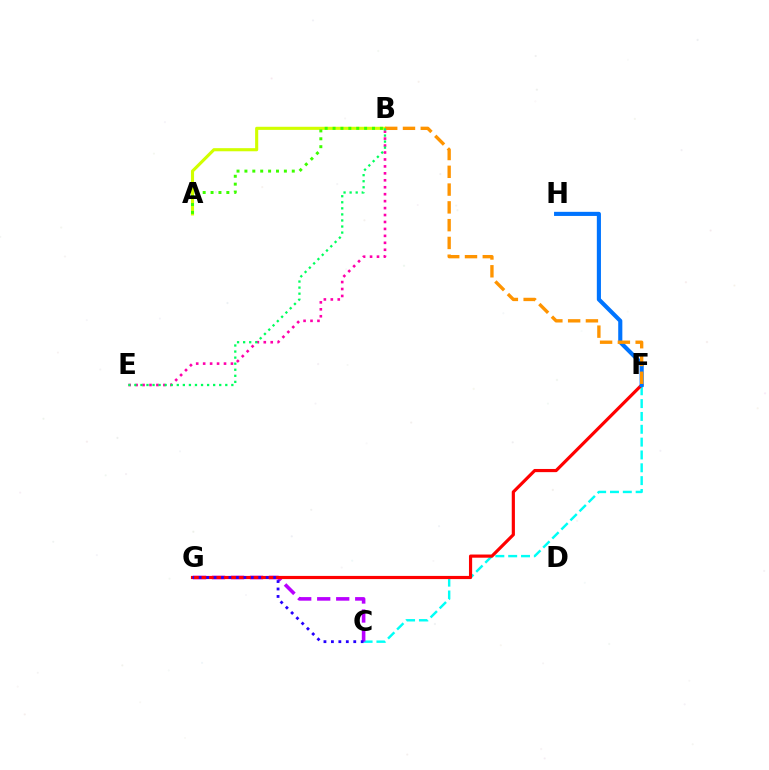{('A', 'B'): [{'color': '#d1ff00', 'line_style': 'solid', 'thickness': 2.24}, {'color': '#3dff00', 'line_style': 'dotted', 'thickness': 2.14}], ('C', 'F'): [{'color': '#00fff6', 'line_style': 'dashed', 'thickness': 1.74}], ('C', 'G'): [{'color': '#b900ff', 'line_style': 'dashed', 'thickness': 2.58}, {'color': '#2500ff', 'line_style': 'dotted', 'thickness': 2.02}], ('F', 'G'): [{'color': '#ff0000', 'line_style': 'solid', 'thickness': 2.28}], ('F', 'H'): [{'color': '#0074ff', 'line_style': 'solid', 'thickness': 2.97}], ('B', 'F'): [{'color': '#ff9400', 'line_style': 'dashed', 'thickness': 2.42}], ('B', 'E'): [{'color': '#ff00ac', 'line_style': 'dotted', 'thickness': 1.89}, {'color': '#00ff5c', 'line_style': 'dotted', 'thickness': 1.65}]}